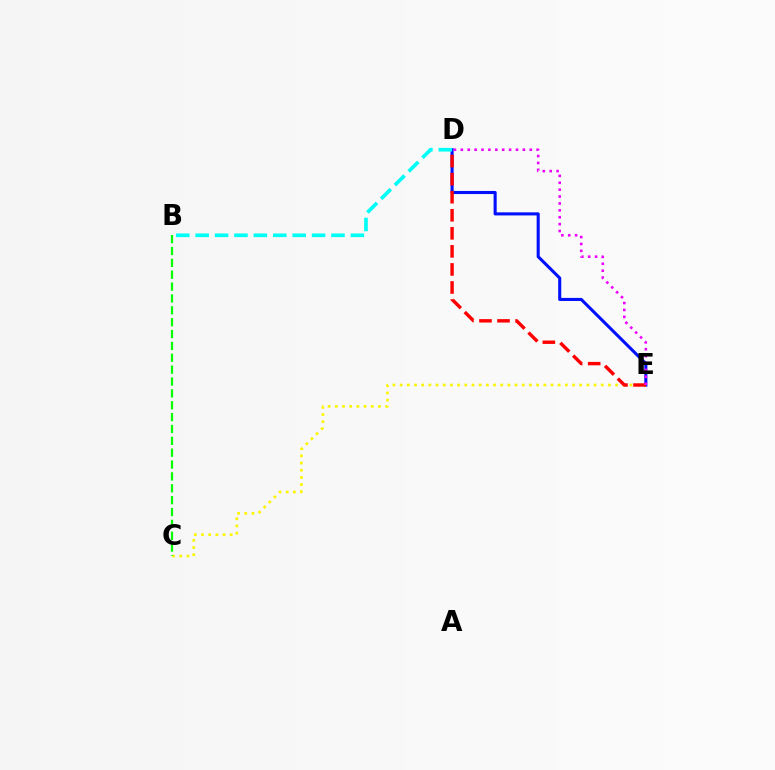{('D', 'E'): [{'color': '#0010ff', 'line_style': 'solid', 'thickness': 2.22}, {'color': '#ff0000', 'line_style': 'dashed', 'thickness': 2.45}, {'color': '#ee00ff', 'line_style': 'dotted', 'thickness': 1.87}], ('B', 'D'): [{'color': '#00fff6', 'line_style': 'dashed', 'thickness': 2.64}], ('C', 'E'): [{'color': '#fcf500', 'line_style': 'dotted', 'thickness': 1.95}], ('B', 'C'): [{'color': '#08ff00', 'line_style': 'dashed', 'thickness': 1.61}]}